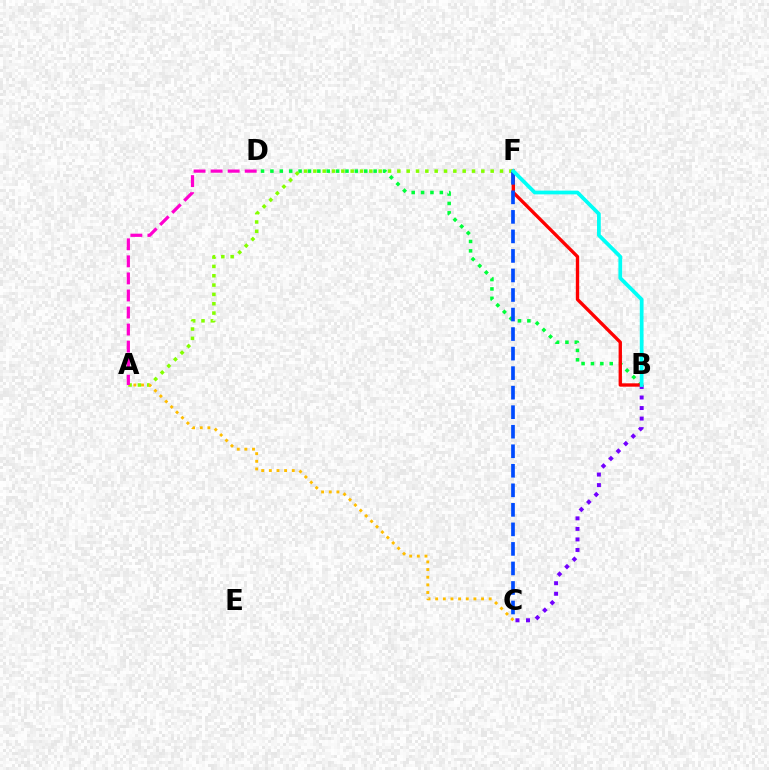{('B', 'D'): [{'color': '#00ff39', 'line_style': 'dotted', 'thickness': 2.55}], ('A', 'F'): [{'color': '#84ff00', 'line_style': 'dotted', 'thickness': 2.54}], ('B', 'F'): [{'color': '#ff0000', 'line_style': 'solid', 'thickness': 2.41}, {'color': '#00fff6', 'line_style': 'solid', 'thickness': 2.7}], ('C', 'F'): [{'color': '#004bff', 'line_style': 'dashed', 'thickness': 2.65}], ('B', 'C'): [{'color': '#7200ff', 'line_style': 'dotted', 'thickness': 2.86}], ('A', 'C'): [{'color': '#ffbd00', 'line_style': 'dotted', 'thickness': 2.08}], ('A', 'D'): [{'color': '#ff00cf', 'line_style': 'dashed', 'thickness': 2.32}]}